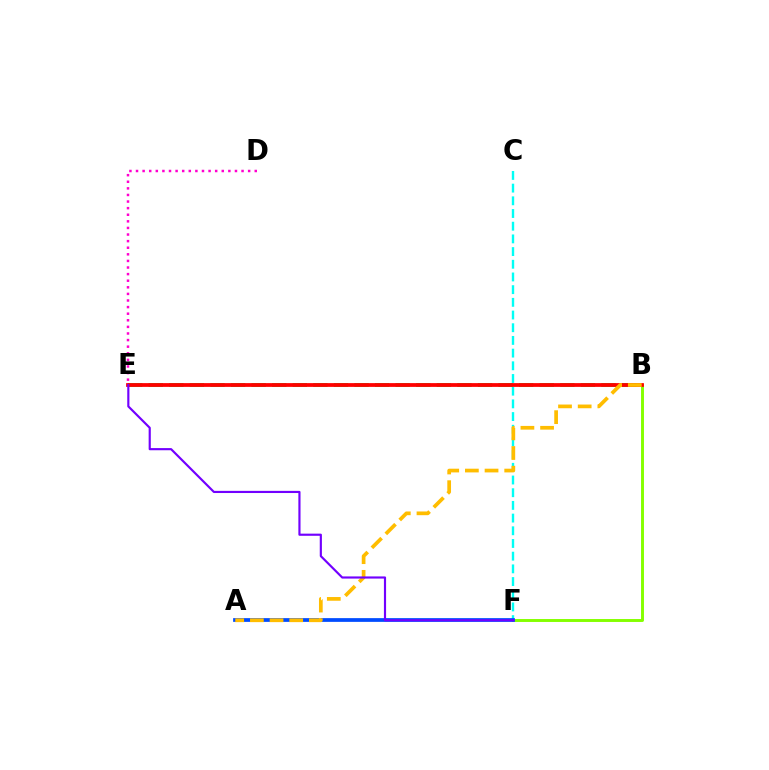{('C', 'F'): [{'color': '#00fff6', 'line_style': 'dashed', 'thickness': 1.72}], ('B', 'F'): [{'color': '#84ff00', 'line_style': 'solid', 'thickness': 2.11}], ('D', 'E'): [{'color': '#ff00cf', 'line_style': 'dotted', 'thickness': 1.79}], ('A', 'F'): [{'color': '#004bff', 'line_style': 'solid', 'thickness': 2.69}], ('B', 'E'): [{'color': '#00ff39', 'line_style': 'dashed', 'thickness': 2.8}, {'color': '#ff0000', 'line_style': 'solid', 'thickness': 2.72}], ('A', 'B'): [{'color': '#ffbd00', 'line_style': 'dashed', 'thickness': 2.67}], ('E', 'F'): [{'color': '#7200ff', 'line_style': 'solid', 'thickness': 1.55}]}